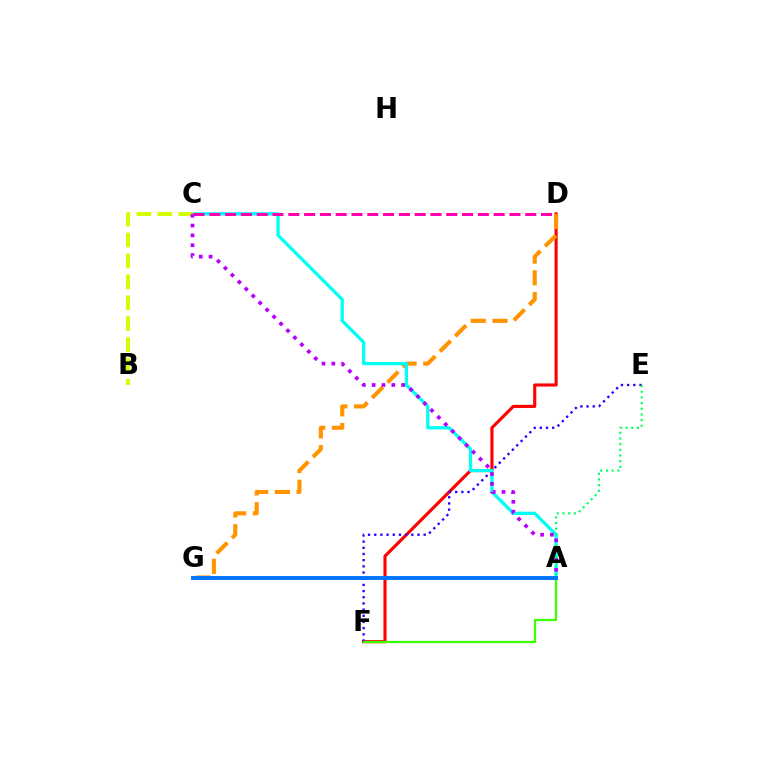{('D', 'F'): [{'color': '#ff0000', 'line_style': 'solid', 'thickness': 2.25}], ('D', 'G'): [{'color': '#ff9400', 'line_style': 'dashed', 'thickness': 2.95}], ('E', 'F'): [{'color': '#2500ff', 'line_style': 'dotted', 'thickness': 1.68}], ('A', 'C'): [{'color': '#00fff6', 'line_style': 'solid', 'thickness': 2.36}, {'color': '#b900ff', 'line_style': 'dotted', 'thickness': 2.67}], ('A', 'F'): [{'color': '#3dff00', 'line_style': 'solid', 'thickness': 1.61}], ('A', 'E'): [{'color': '#00ff5c', 'line_style': 'dotted', 'thickness': 1.54}], ('A', 'G'): [{'color': '#0074ff', 'line_style': 'solid', 'thickness': 2.82}], ('C', 'D'): [{'color': '#ff00ac', 'line_style': 'dashed', 'thickness': 2.15}], ('B', 'C'): [{'color': '#d1ff00', 'line_style': 'dashed', 'thickness': 2.84}]}